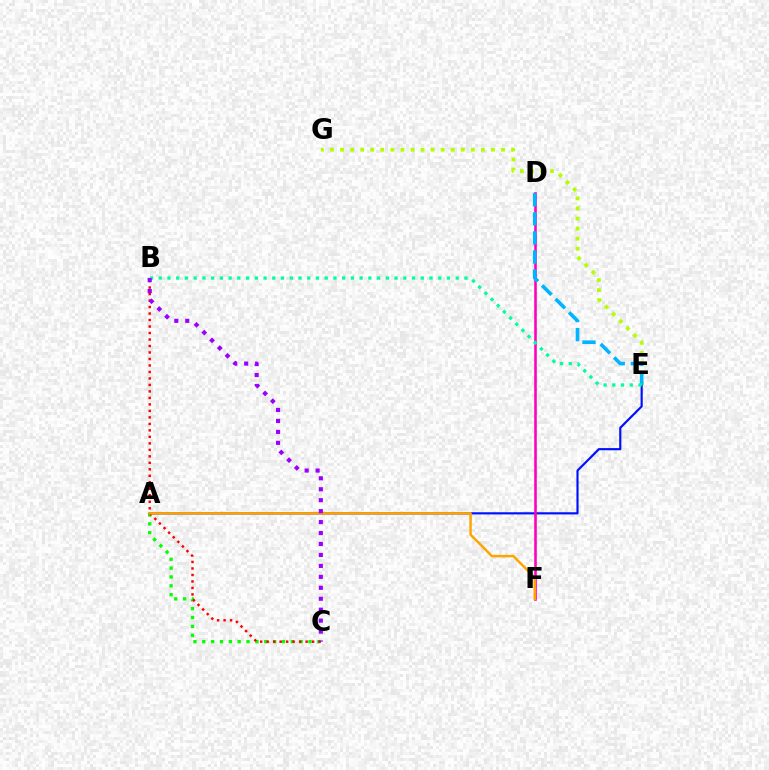{('A', 'C'): [{'color': '#08ff00', 'line_style': 'dotted', 'thickness': 2.41}], ('A', 'E'): [{'color': '#0010ff', 'line_style': 'solid', 'thickness': 1.55}], ('E', 'G'): [{'color': '#b3ff00', 'line_style': 'dotted', 'thickness': 2.73}], ('D', 'F'): [{'color': '#ff00bd', 'line_style': 'solid', 'thickness': 1.87}], ('B', 'C'): [{'color': '#ff0000', 'line_style': 'dotted', 'thickness': 1.76}, {'color': '#9b00ff', 'line_style': 'dotted', 'thickness': 2.98}], ('A', 'F'): [{'color': '#ffa500', 'line_style': 'solid', 'thickness': 1.79}], ('D', 'E'): [{'color': '#00b5ff', 'line_style': 'dashed', 'thickness': 2.59}], ('B', 'E'): [{'color': '#00ff9d', 'line_style': 'dotted', 'thickness': 2.37}]}